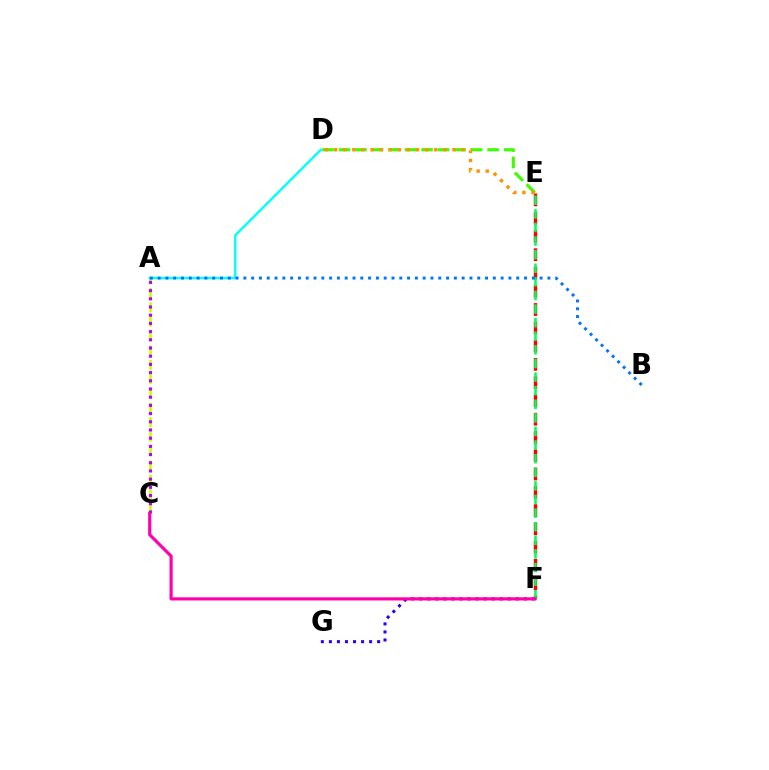{('D', 'E'): [{'color': '#3dff00', 'line_style': 'dashed', 'thickness': 2.24}, {'color': '#ff9400', 'line_style': 'dotted', 'thickness': 2.47}], ('E', 'F'): [{'color': '#ff0000', 'line_style': 'dashed', 'thickness': 2.48}, {'color': '#00ff5c', 'line_style': 'dashed', 'thickness': 1.85}], ('F', 'G'): [{'color': '#2500ff', 'line_style': 'dotted', 'thickness': 2.19}], ('A', 'C'): [{'color': '#d1ff00', 'line_style': 'dashed', 'thickness': 1.95}, {'color': '#b900ff', 'line_style': 'dotted', 'thickness': 2.23}], ('A', 'D'): [{'color': '#00fff6', 'line_style': 'solid', 'thickness': 1.71}], ('C', 'F'): [{'color': '#ff00ac', 'line_style': 'solid', 'thickness': 2.28}], ('A', 'B'): [{'color': '#0074ff', 'line_style': 'dotted', 'thickness': 2.12}]}